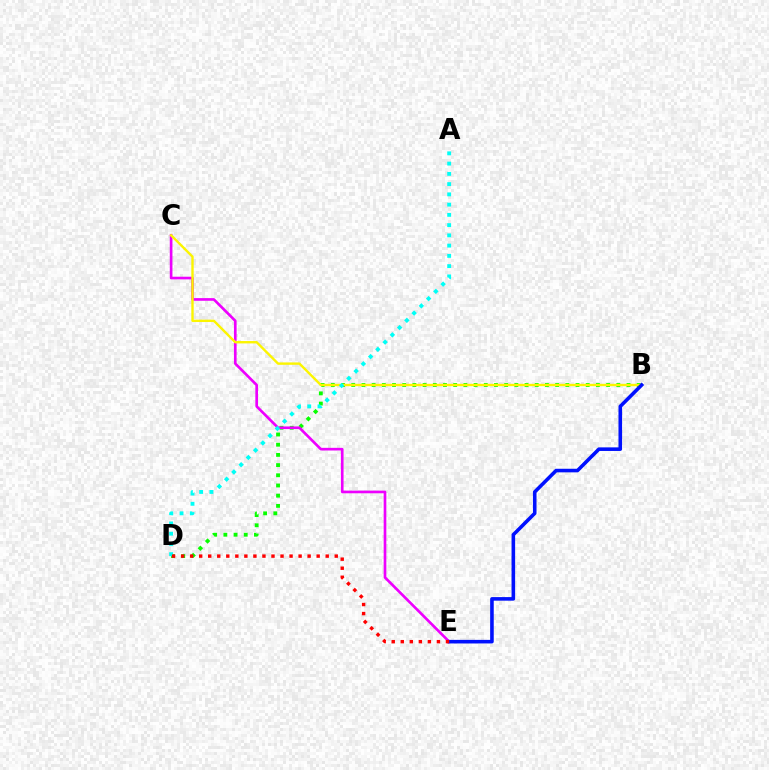{('B', 'D'): [{'color': '#08ff00', 'line_style': 'dotted', 'thickness': 2.77}], ('C', 'E'): [{'color': '#ee00ff', 'line_style': 'solid', 'thickness': 1.92}], ('B', 'C'): [{'color': '#fcf500', 'line_style': 'solid', 'thickness': 1.72}], ('A', 'D'): [{'color': '#00fff6', 'line_style': 'dotted', 'thickness': 2.79}], ('B', 'E'): [{'color': '#0010ff', 'line_style': 'solid', 'thickness': 2.58}], ('D', 'E'): [{'color': '#ff0000', 'line_style': 'dotted', 'thickness': 2.46}]}